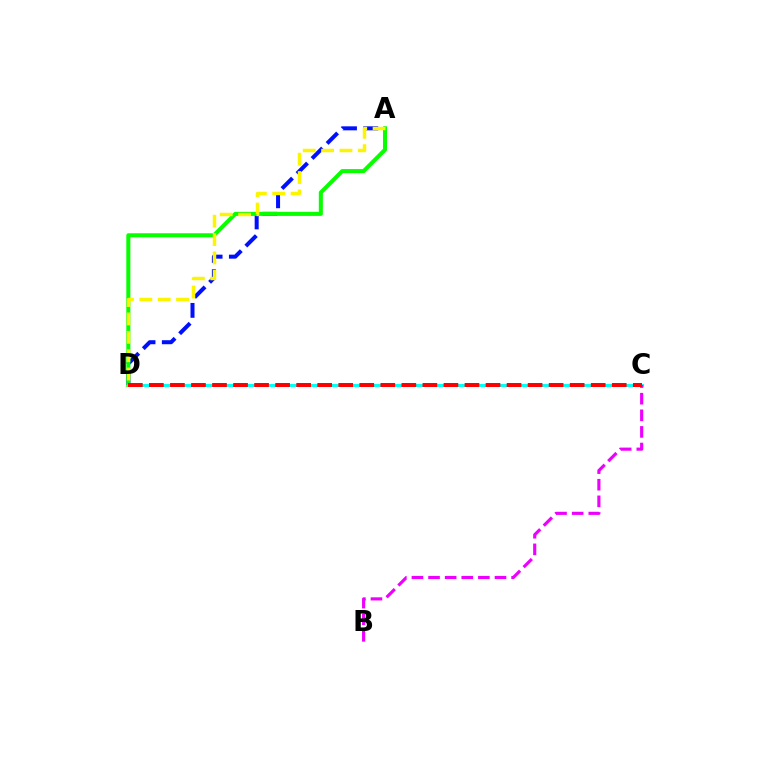{('A', 'D'): [{'color': '#0010ff', 'line_style': 'dashed', 'thickness': 2.89}, {'color': '#08ff00', 'line_style': 'solid', 'thickness': 2.91}, {'color': '#fcf500', 'line_style': 'dashed', 'thickness': 2.5}], ('C', 'D'): [{'color': '#00fff6', 'line_style': 'solid', 'thickness': 2.12}, {'color': '#ff0000', 'line_style': 'dashed', 'thickness': 2.86}], ('B', 'C'): [{'color': '#ee00ff', 'line_style': 'dashed', 'thickness': 2.26}]}